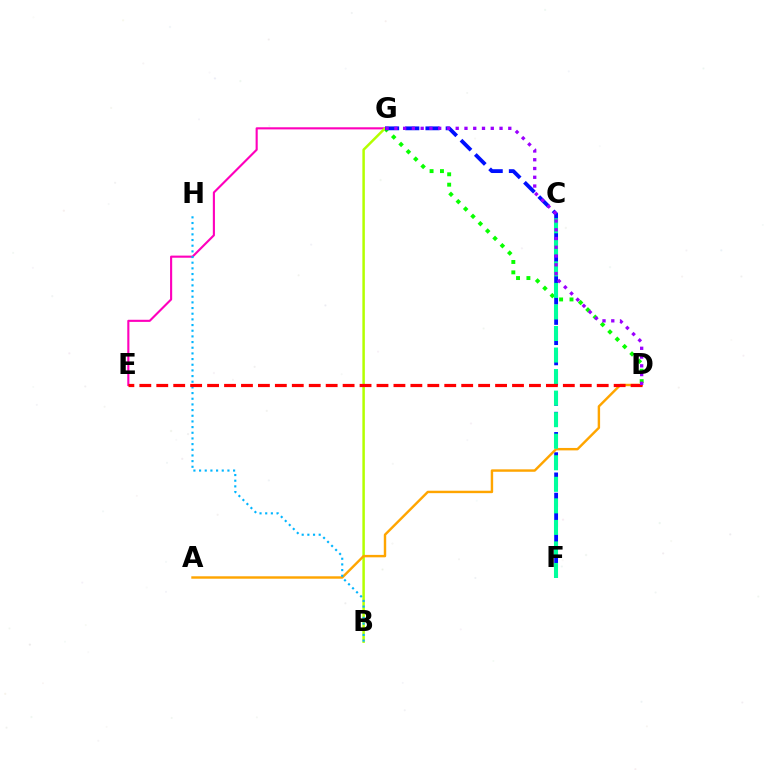{('E', 'G'): [{'color': '#ff00bd', 'line_style': 'solid', 'thickness': 1.53}], ('D', 'G'): [{'color': '#08ff00', 'line_style': 'dotted', 'thickness': 2.82}, {'color': '#9b00ff', 'line_style': 'dotted', 'thickness': 2.38}], ('B', 'G'): [{'color': '#b3ff00', 'line_style': 'solid', 'thickness': 1.8}], ('F', 'G'): [{'color': '#0010ff', 'line_style': 'dashed', 'thickness': 2.75}], ('A', 'D'): [{'color': '#ffa500', 'line_style': 'solid', 'thickness': 1.75}], ('B', 'H'): [{'color': '#00b5ff', 'line_style': 'dotted', 'thickness': 1.54}], ('C', 'F'): [{'color': '#00ff9d', 'line_style': 'dashed', 'thickness': 2.93}], ('D', 'E'): [{'color': '#ff0000', 'line_style': 'dashed', 'thickness': 2.3}]}